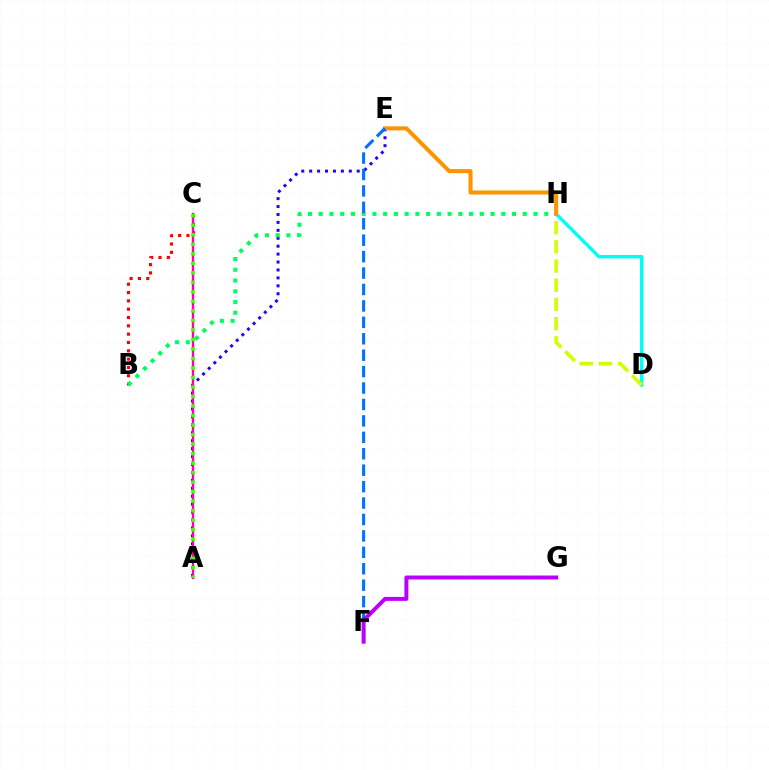{('B', 'C'): [{'color': '#ff0000', 'line_style': 'dotted', 'thickness': 2.26}], ('A', 'E'): [{'color': '#2500ff', 'line_style': 'dotted', 'thickness': 2.15}], ('B', 'H'): [{'color': '#00ff5c', 'line_style': 'dotted', 'thickness': 2.92}], ('D', 'H'): [{'color': '#00fff6', 'line_style': 'solid', 'thickness': 2.45}, {'color': '#d1ff00', 'line_style': 'dashed', 'thickness': 2.61}], ('A', 'C'): [{'color': '#ff00ac', 'line_style': 'solid', 'thickness': 1.67}, {'color': '#3dff00', 'line_style': 'dotted', 'thickness': 2.58}], ('E', 'H'): [{'color': '#ff9400', 'line_style': 'solid', 'thickness': 2.92}], ('E', 'F'): [{'color': '#0074ff', 'line_style': 'dashed', 'thickness': 2.23}], ('F', 'G'): [{'color': '#b900ff', 'line_style': 'solid', 'thickness': 2.86}]}